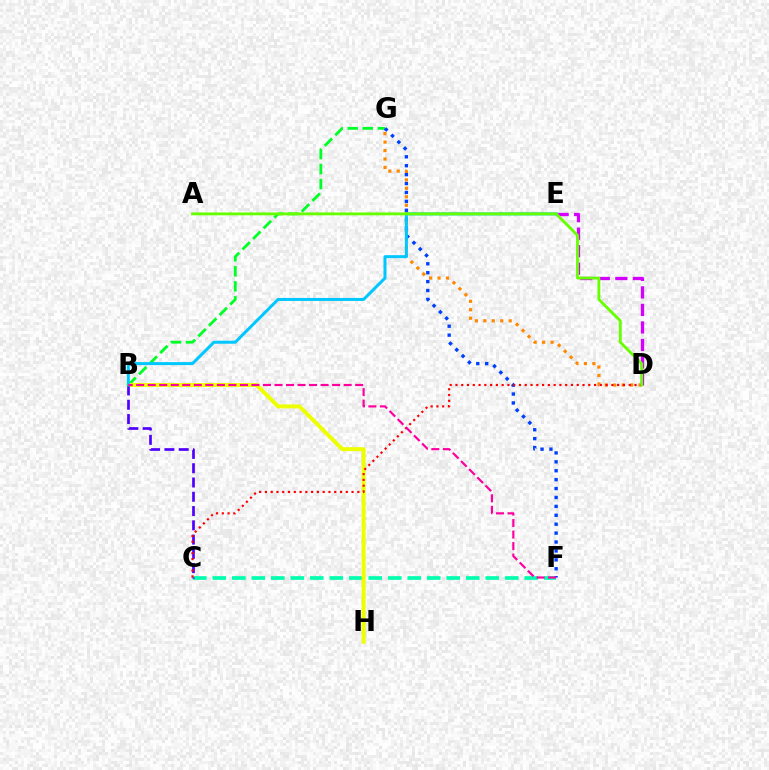{('C', 'F'): [{'color': '#00ffaf', 'line_style': 'dashed', 'thickness': 2.65}], ('D', 'G'): [{'color': '#ff8800', 'line_style': 'dotted', 'thickness': 2.3}], ('B', 'G'): [{'color': '#00ff27', 'line_style': 'dashed', 'thickness': 2.04}], ('D', 'E'): [{'color': '#d600ff', 'line_style': 'dashed', 'thickness': 2.38}], ('F', 'G'): [{'color': '#003fff', 'line_style': 'dotted', 'thickness': 2.42}], ('B', 'H'): [{'color': '#eeff00', 'line_style': 'solid', 'thickness': 2.86}], ('B', 'C'): [{'color': '#4f00ff', 'line_style': 'dashed', 'thickness': 1.94}], ('C', 'D'): [{'color': '#ff0000', 'line_style': 'dotted', 'thickness': 1.57}], ('B', 'E'): [{'color': '#00c7ff', 'line_style': 'solid', 'thickness': 2.16}], ('A', 'D'): [{'color': '#66ff00', 'line_style': 'solid', 'thickness': 2.05}], ('B', 'F'): [{'color': '#ff00a0', 'line_style': 'dashed', 'thickness': 1.57}]}